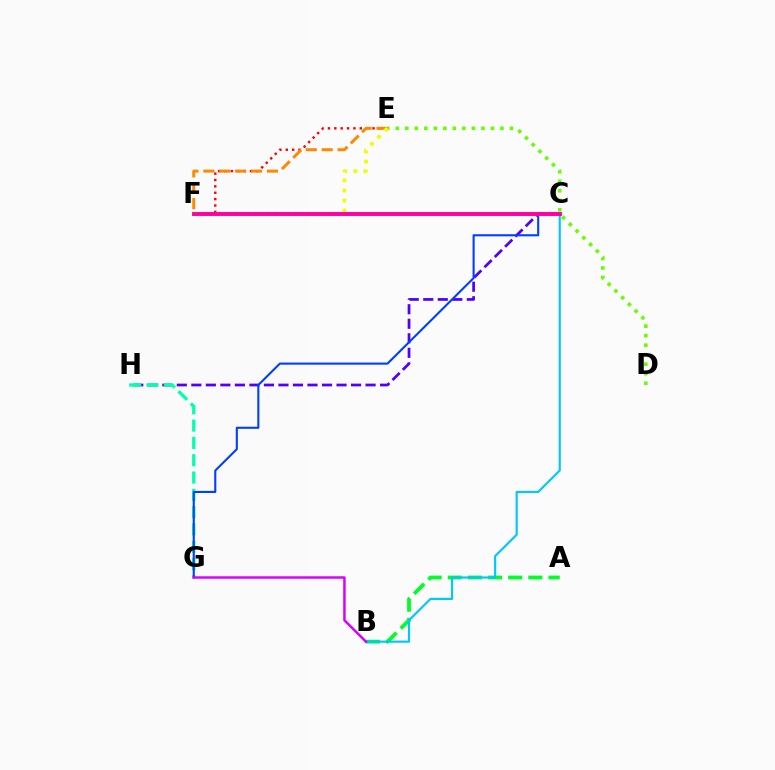{('E', 'F'): [{'color': '#ff0000', 'line_style': 'dotted', 'thickness': 1.73}, {'color': '#ff8800', 'line_style': 'dashed', 'thickness': 2.16}, {'color': '#eeff00', 'line_style': 'dotted', 'thickness': 2.74}], ('D', 'E'): [{'color': '#66ff00', 'line_style': 'dotted', 'thickness': 2.58}], ('C', 'H'): [{'color': '#4f00ff', 'line_style': 'dashed', 'thickness': 1.97}], ('G', 'H'): [{'color': '#00ffaf', 'line_style': 'dashed', 'thickness': 2.35}], ('A', 'B'): [{'color': '#00ff27', 'line_style': 'dashed', 'thickness': 2.74}], ('B', 'C'): [{'color': '#00c7ff', 'line_style': 'solid', 'thickness': 1.55}], ('C', 'G'): [{'color': '#003fff', 'line_style': 'solid', 'thickness': 1.51}], ('C', 'F'): [{'color': '#ff00a0', 'line_style': 'solid', 'thickness': 2.81}], ('B', 'G'): [{'color': '#d600ff', 'line_style': 'solid', 'thickness': 1.77}]}